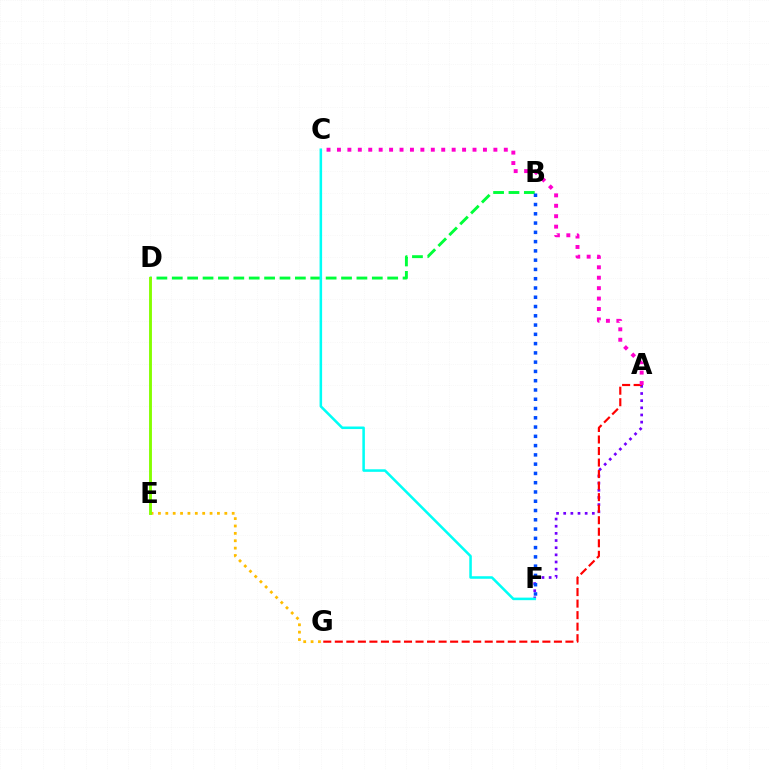{('B', 'D'): [{'color': '#00ff39', 'line_style': 'dashed', 'thickness': 2.09}], ('A', 'F'): [{'color': '#7200ff', 'line_style': 'dotted', 'thickness': 1.94}], ('B', 'F'): [{'color': '#004bff', 'line_style': 'dotted', 'thickness': 2.52}], ('C', 'F'): [{'color': '#00fff6', 'line_style': 'solid', 'thickness': 1.83}], ('E', 'G'): [{'color': '#ffbd00', 'line_style': 'dotted', 'thickness': 2.0}], ('A', 'G'): [{'color': '#ff0000', 'line_style': 'dashed', 'thickness': 1.57}], ('A', 'C'): [{'color': '#ff00cf', 'line_style': 'dotted', 'thickness': 2.83}], ('D', 'E'): [{'color': '#84ff00', 'line_style': 'solid', 'thickness': 2.08}]}